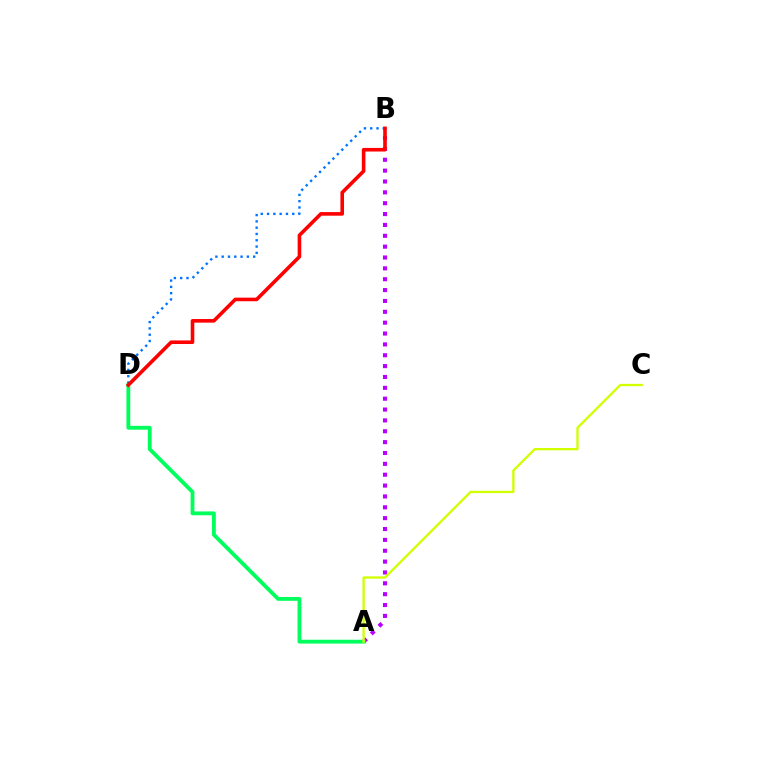{('B', 'D'): [{'color': '#0074ff', 'line_style': 'dotted', 'thickness': 1.71}, {'color': '#ff0000', 'line_style': 'solid', 'thickness': 2.6}], ('A', 'B'): [{'color': '#b900ff', 'line_style': 'dotted', 'thickness': 2.95}], ('A', 'D'): [{'color': '#00ff5c', 'line_style': 'solid', 'thickness': 2.76}], ('A', 'C'): [{'color': '#d1ff00', 'line_style': 'solid', 'thickness': 1.66}]}